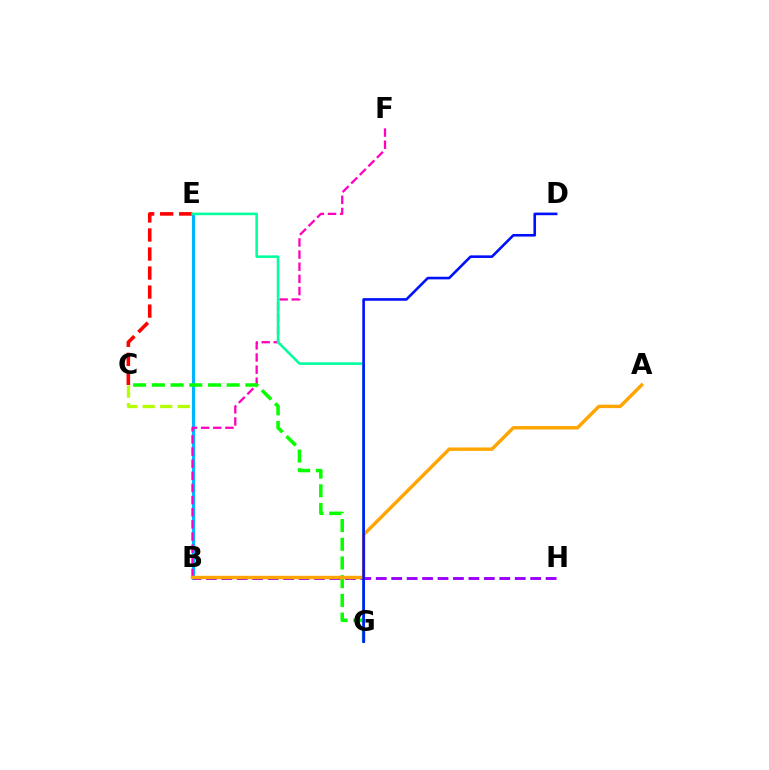{('B', 'C'): [{'color': '#b3ff00', 'line_style': 'dashed', 'thickness': 2.38}], ('C', 'E'): [{'color': '#ff0000', 'line_style': 'dashed', 'thickness': 2.58}], ('B', 'E'): [{'color': '#00b5ff', 'line_style': 'solid', 'thickness': 2.22}], ('B', 'F'): [{'color': '#ff00bd', 'line_style': 'dashed', 'thickness': 1.65}], ('C', 'G'): [{'color': '#08ff00', 'line_style': 'dashed', 'thickness': 2.54}], ('E', 'G'): [{'color': '#00ff9d', 'line_style': 'solid', 'thickness': 1.85}], ('B', 'H'): [{'color': '#9b00ff', 'line_style': 'dashed', 'thickness': 2.1}], ('A', 'B'): [{'color': '#ffa500', 'line_style': 'solid', 'thickness': 2.46}], ('D', 'G'): [{'color': '#0010ff', 'line_style': 'solid', 'thickness': 1.88}]}